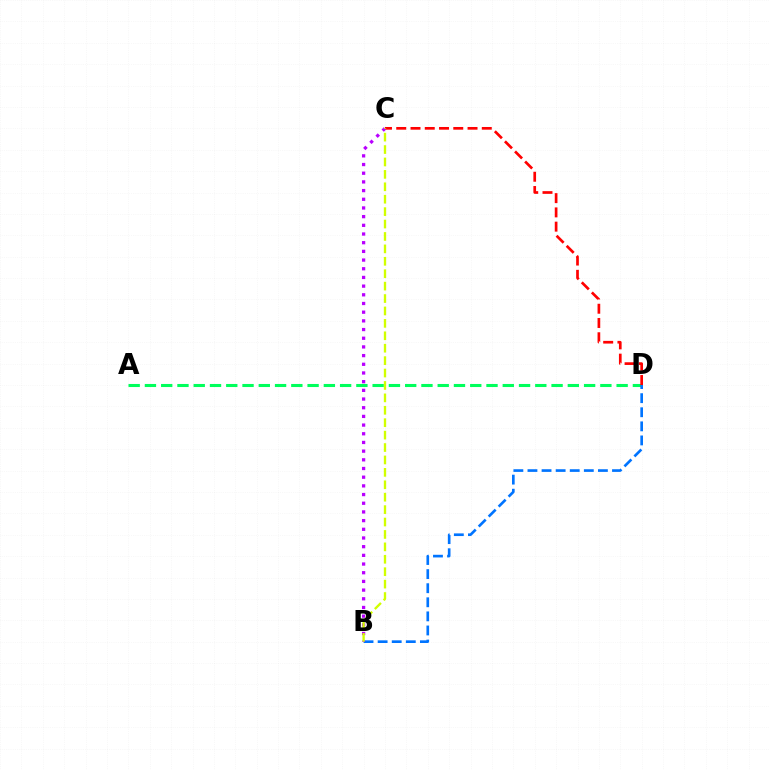{('A', 'D'): [{'color': '#00ff5c', 'line_style': 'dashed', 'thickness': 2.21}], ('C', 'D'): [{'color': '#ff0000', 'line_style': 'dashed', 'thickness': 1.94}], ('B', 'D'): [{'color': '#0074ff', 'line_style': 'dashed', 'thickness': 1.91}], ('B', 'C'): [{'color': '#b900ff', 'line_style': 'dotted', 'thickness': 2.36}, {'color': '#d1ff00', 'line_style': 'dashed', 'thickness': 1.69}]}